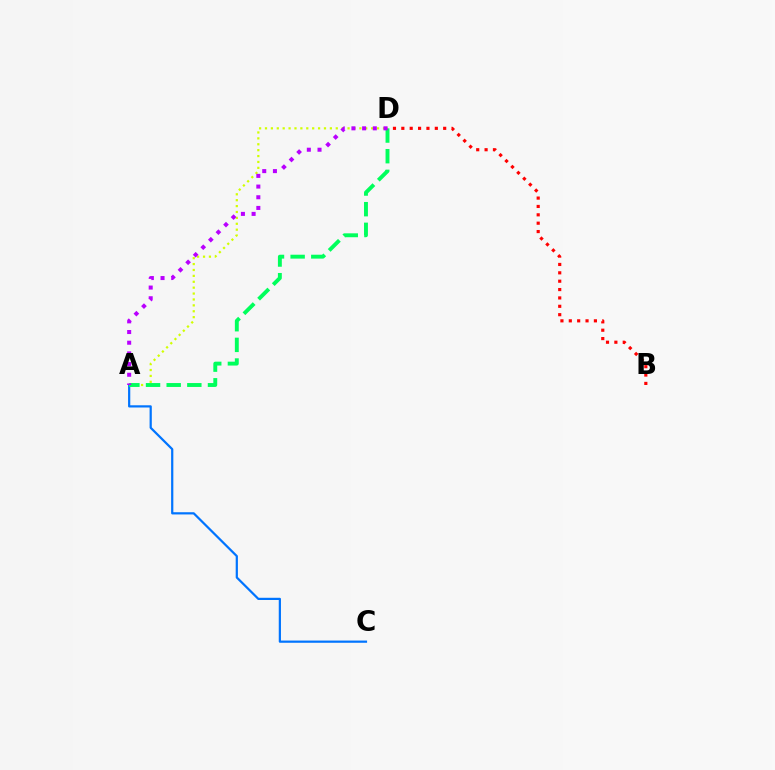{('A', 'C'): [{'color': '#0074ff', 'line_style': 'solid', 'thickness': 1.6}], ('A', 'D'): [{'color': '#d1ff00', 'line_style': 'dotted', 'thickness': 1.6}, {'color': '#00ff5c', 'line_style': 'dashed', 'thickness': 2.81}, {'color': '#b900ff', 'line_style': 'dotted', 'thickness': 2.9}], ('B', 'D'): [{'color': '#ff0000', 'line_style': 'dotted', 'thickness': 2.27}]}